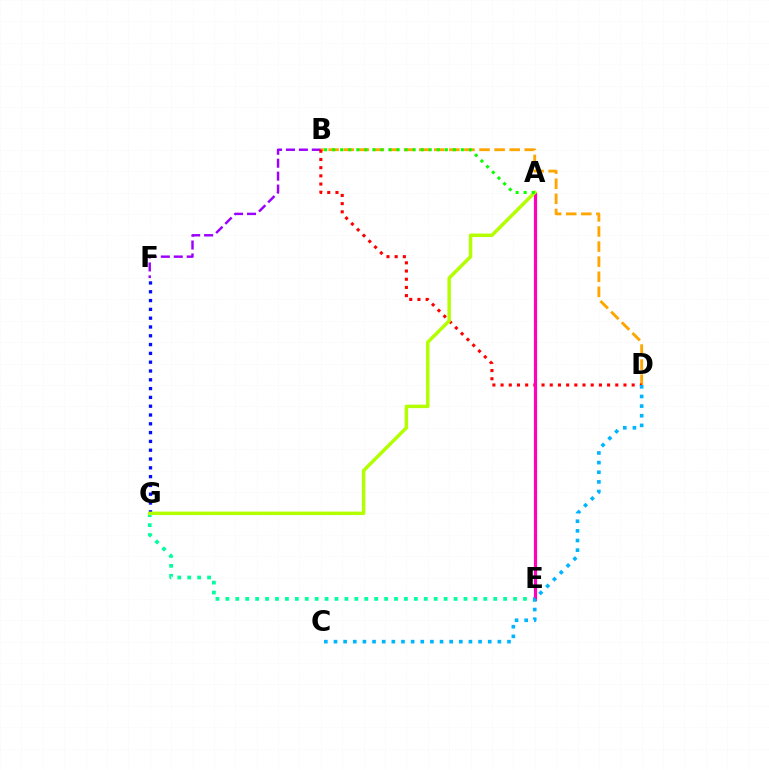{('B', 'D'): [{'color': '#ffa500', 'line_style': 'dashed', 'thickness': 2.05}, {'color': '#ff0000', 'line_style': 'dotted', 'thickness': 2.23}], ('F', 'G'): [{'color': '#0010ff', 'line_style': 'dotted', 'thickness': 2.39}], ('B', 'F'): [{'color': '#9b00ff', 'line_style': 'dashed', 'thickness': 1.76}], ('E', 'G'): [{'color': '#00ff9d', 'line_style': 'dotted', 'thickness': 2.7}], ('A', 'E'): [{'color': '#ff00bd', 'line_style': 'solid', 'thickness': 2.3}], ('A', 'G'): [{'color': '#b3ff00', 'line_style': 'solid', 'thickness': 2.49}], ('C', 'D'): [{'color': '#00b5ff', 'line_style': 'dotted', 'thickness': 2.62}], ('A', 'B'): [{'color': '#08ff00', 'line_style': 'dotted', 'thickness': 2.19}]}